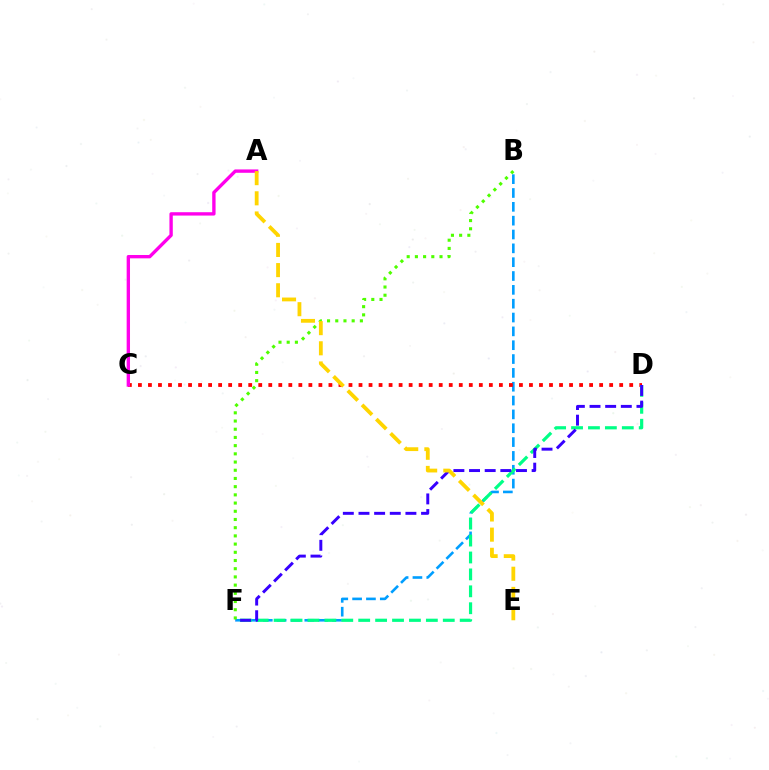{('B', 'F'): [{'color': '#009eff', 'line_style': 'dashed', 'thickness': 1.88}, {'color': '#4fff00', 'line_style': 'dotted', 'thickness': 2.23}], ('C', 'D'): [{'color': '#ff0000', 'line_style': 'dotted', 'thickness': 2.72}], ('D', 'F'): [{'color': '#00ff86', 'line_style': 'dashed', 'thickness': 2.3}, {'color': '#3700ff', 'line_style': 'dashed', 'thickness': 2.13}], ('A', 'C'): [{'color': '#ff00ed', 'line_style': 'solid', 'thickness': 2.41}], ('A', 'E'): [{'color': '#ffd500', 'line_style': 'dashed', 'thickness': 2.74}]}